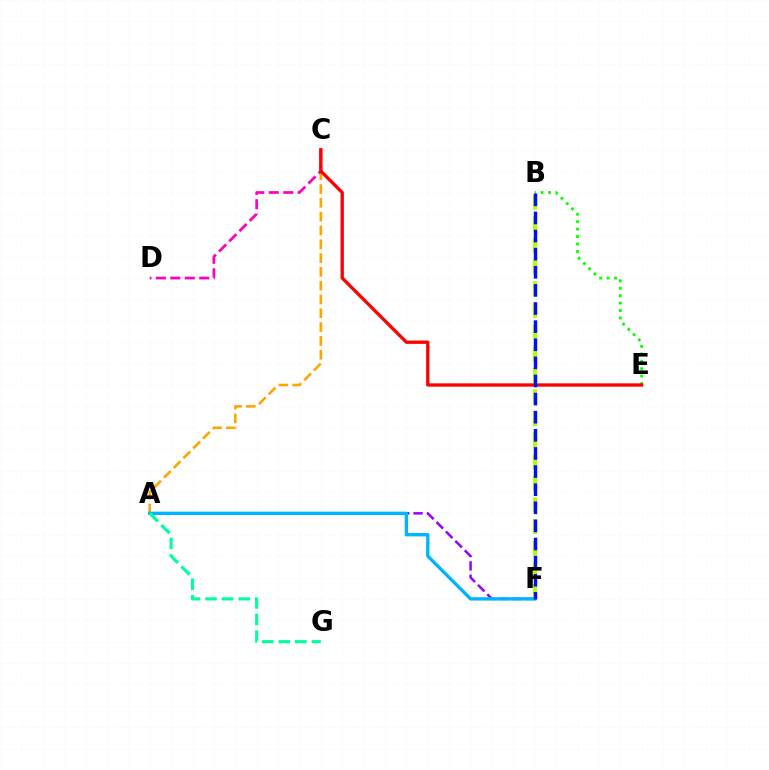{('A', 'F'): [{'color': '#9b00ff', 'line_style': 'dashed', 'thickness': 1.81}, {'color': '#00b5ff', 'line_style': 'solid', 'thickness': 2.42}], ('A', 'C'): [{'color': '#ffa500', 'line_style': 'dashed', 'thickness': 1.88}], ('C', 'D'): [{'color': '#ff00bd', 'line_style': 'dashed', 'thickness': 1.96}], ('B', 'F'): [{'color': '#b3ff00', 'line_style': 'dashed', 'thickness': 2.94}, {'color': '#0010ff', 'line_style': 'dashed', 'thickness': 2.46}], ('B', 'E'): [{'color': '#08ff00', 'line_style': 'dotted', 'thickness': 2.02}], ('A', 'G'): [{'color': '#00ff9d', 'line_style': 'dashed', 'thickness': 2.25}], ('C', 'E'): [{'color': '#ff0000', 'line_style': 'solid', 'thickness': 2.38}]}